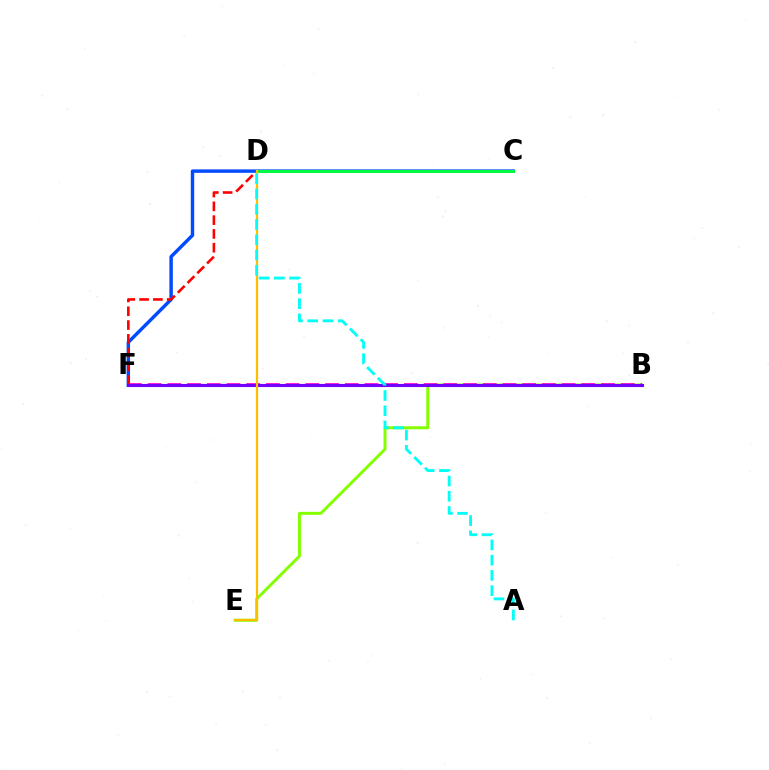{('B', 'E'): [{'color': '#84ff00', 'line_style': 'solid', 'thickness': 2.14}], ('C', 'F'): [{'color': '#004bff', 'line_style': 'solid', 'thickness': 2.47}], ('B', 'F'): [{'color': '#ff00cf', 'line_style': 'dashed', 'thickness': 2.68}, {'color': '#7200ff', 'line_style': 'solid', 'thickness': 2.22}], ('D', 'F'): [{'color': '#ff0000', 'line_style': 'dashed', 'thickness': 1.87}], ('C', 'D'): [{'color': '#00ff39', 'line_style': 'solid', 'thickness': 2.06}], ('D', 'E'): [{'color': '#ffbd00', 'line_style': 'solid', 'thickness': 1.6}], ('A', 'D'): [{'color': '#00fff6', 'line_style': 'dashed', 'thickness': 2.07}]}